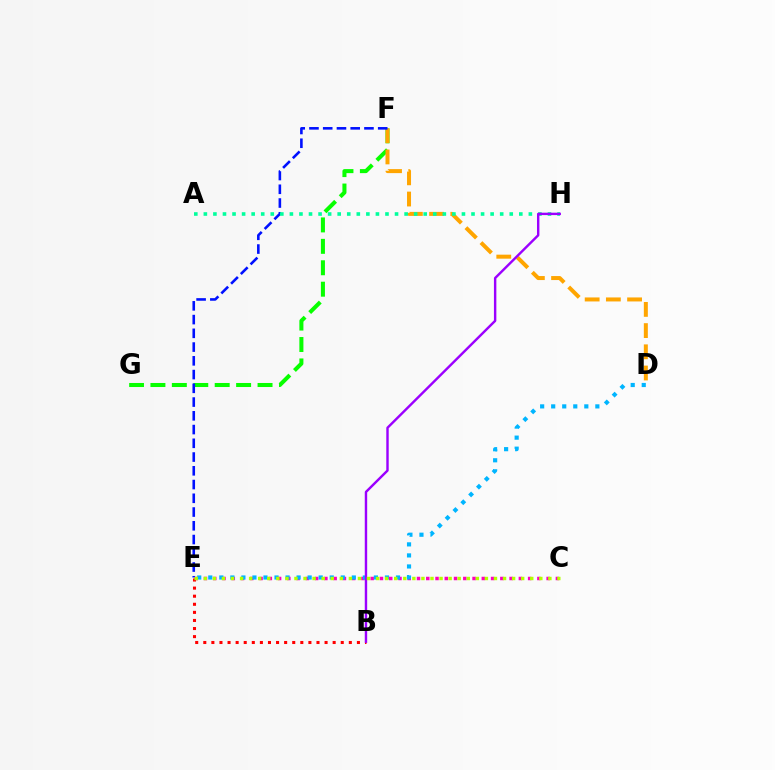{('F', 'G'): [{'color': '#08ff00', 'line_style': 'dashed', 'thickness': 2.91}], ('C', 'E'): [{'color': '#ff00bd', 'line_style': 'dotted', 'thickness': 2.52}, {'color': '#b3ff00', 'line_style': 'dotted', 'thickness': 2.46}], ('D', 'F'): [{'color': '#ffa500', 'line_style': 'dashed', 'thickness': 2.88}], ('D', 'E'): [{'color': '#00b5ff', 'line_style': 'dotted', 'thickness': 3.0}], ('E', 'F'): [{'color': '#0010ff', 'line_style': 'dashed', 'thickness': 1.87}], ('A', 'H'): [{'color': '#00ff9d', 'line_style': 'dotted', 'thickness': 2.6}], ('B', 'E'): [{'color': '#ff0000', 'line_style': 'dotted', 'thickness': 2.2}], ('B', 'H'): [{'color': '#9b00ff', 'line_style': 'solid', 'thickness': 1.74}]}